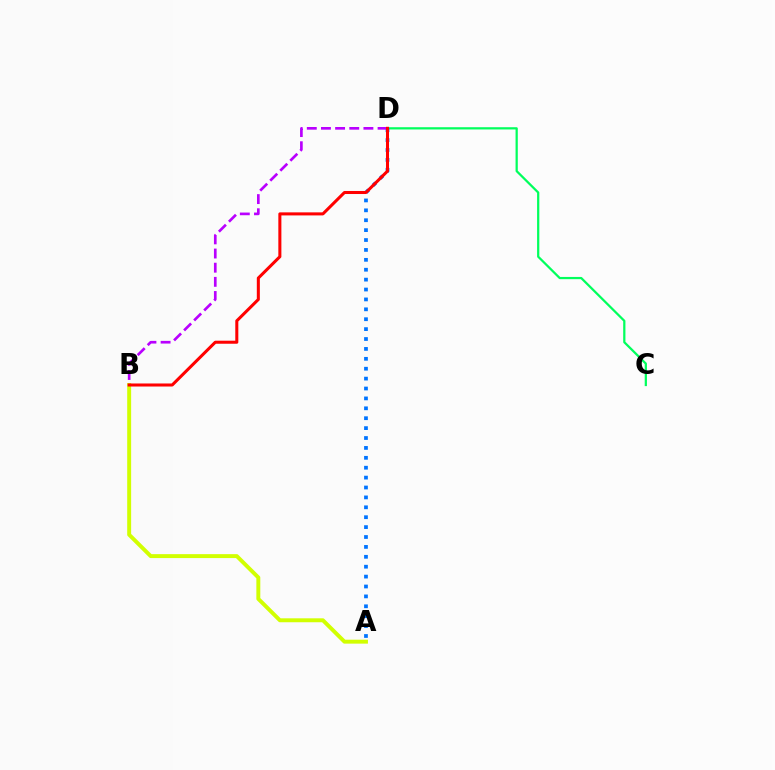{('C', 'D'): [{'color': '#00ff5c', 'line_style': 'solid', 'thickness': 1.61}], ('A', 'D'): [{'color': '#0074ff', 'line_style': 'dotted', 'thickness': 2.69}], ('B', 'D'): [{'color': '#b900ff', 'line_style': 'dashed', 'thickness': 1.92}, {'color': '#ff0000', 'line_style': 'solid', 'thickness': 2.19}], ('A', 'B'): [{'color': '#d1ff00', 'line_style': 'solid', 'thickness': 2.83}]}